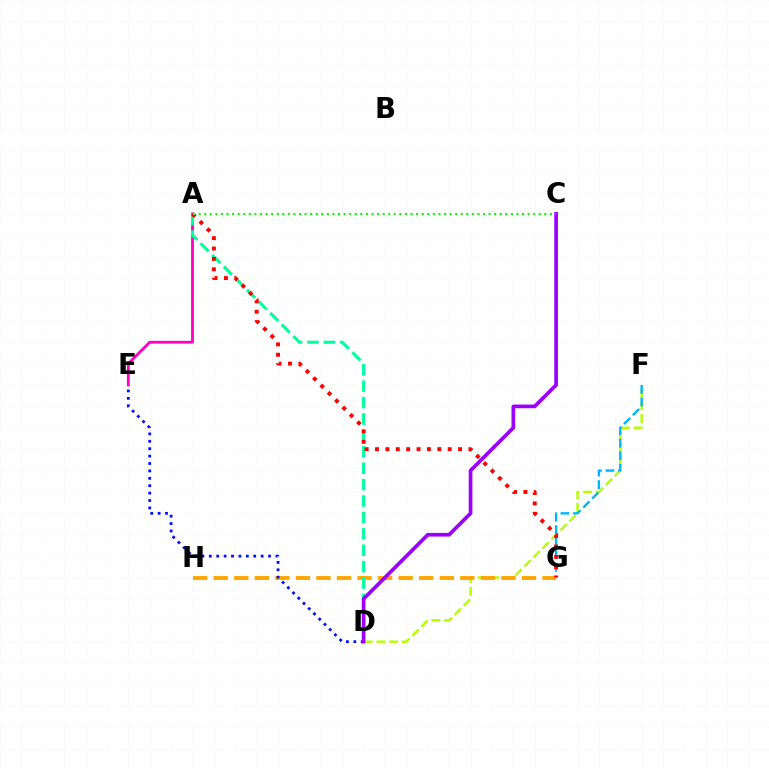{('D', 'F'): [{'color': '#b3ff00', 'line_style': 'dashed', 'thickness': 1.74}], ('G', 'H'): [{'color': '#ffa500', 'line_style': 'dashed', 'thickness': 2.79}], ('F', 'G'): [{'color': '#00b5ff', 'line_style': 'dashed', 'thickness': 1.7}], ('A', 'E'): [{'color': '#ff00bd', 'line_style': 'solid', 'thickness': 2.02}], ('A', 'D'): [{'color': '#00ff9d', 'line_style': 'dashed', 'thickness': 2.23}], ('D', 'E'): [{'color': '#0010ff', 'line_style': 'dotted', 'thickness': 2.01}], ('A', 'G'): [{'color': '#ff0000', 'line_style': 'dotted', 'thickness': 2.82}], ('C', 'D'): [{'color': '#9b00ff', 'line_style': 'solid', 'thickness': 2.65}], ('A', 'C'): [{'color': '#08ff00', 'line_style': 'dotted', 'thickness': 1.51}]}